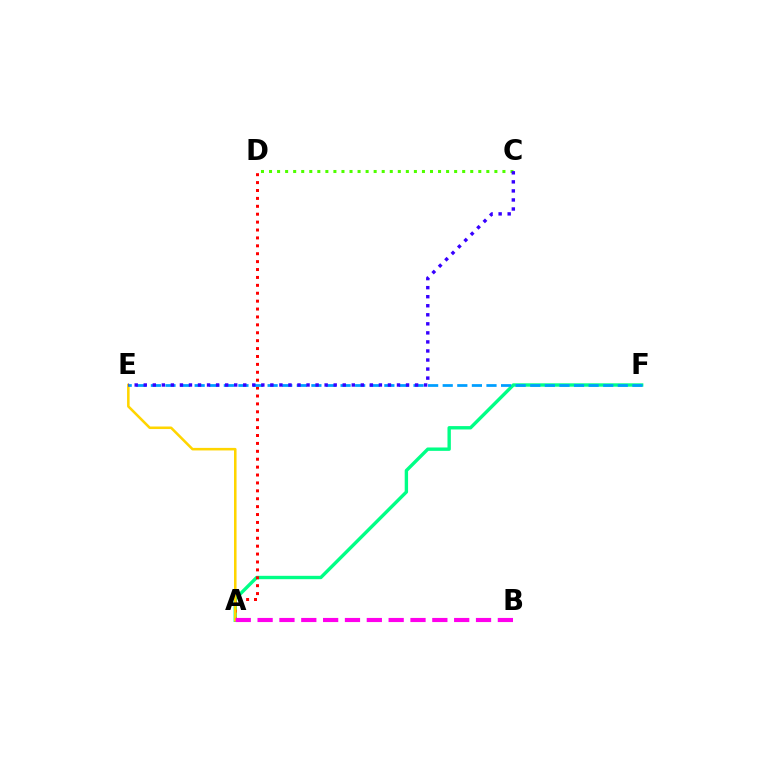{('A', 'F'): [{'color': '#00ff86', 'line_style': 'solid', 'thickness': 2.43}], ('A', 'D'): [{'color': '#ff0000', 'line_style': 'dotted', 'thickness': 2.15}], ('A', 'E'): [{'color': '#ffd500', 'line_style': 'solid', 'thickness': 1.83}], ('E', 'F'): [{'color': '#009eff', 'line_style': 'dashed', 'thickness': 1.98}], ('A', 'B'): [{'color': '#ff00ed', 'line_style': 'dashed', 'thickness': 2.97}], ('C', 'D'): [{'color': '#4fff00', 'line_style': 'dotted', 'thickness': 2.19}], ('C', 'E'): [{'color': '#3700ff', 'line_style': 'dotted', 'thickness': 2.46}]}